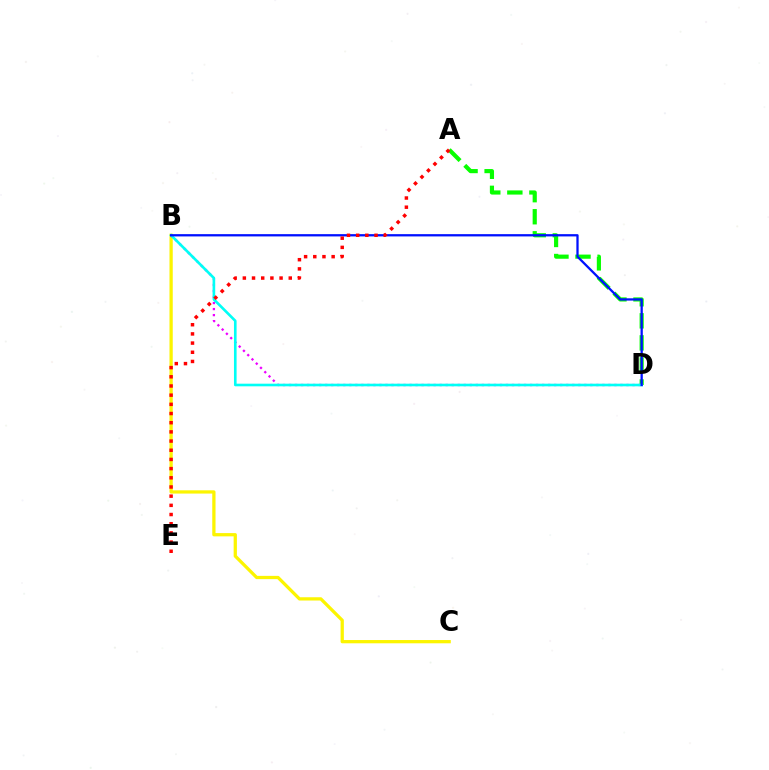{('A', 'D'): [{'color': '#08ff00', 'line_style': 'dashed', 'thickness': 3.0}], ('B', 'C'): [{'color': '#fcf500', 'line_style': 'solid', 'thickness': 2.35}], ('B', 'D'): [{'color': '#ee00ff', 'line_style': 'dotted', 'thickness': 1.64}, {'color': '#00fff6', 'line_style': 'solid', 'thickness': 1.89}, {'color': '#0010ff', 'line_style': 'solid', 'thickness': 1.64}], ('A', 'E'): [{'color': '#ff0000', 'line_style': 'dotted', 'thickness': 2.49}]}